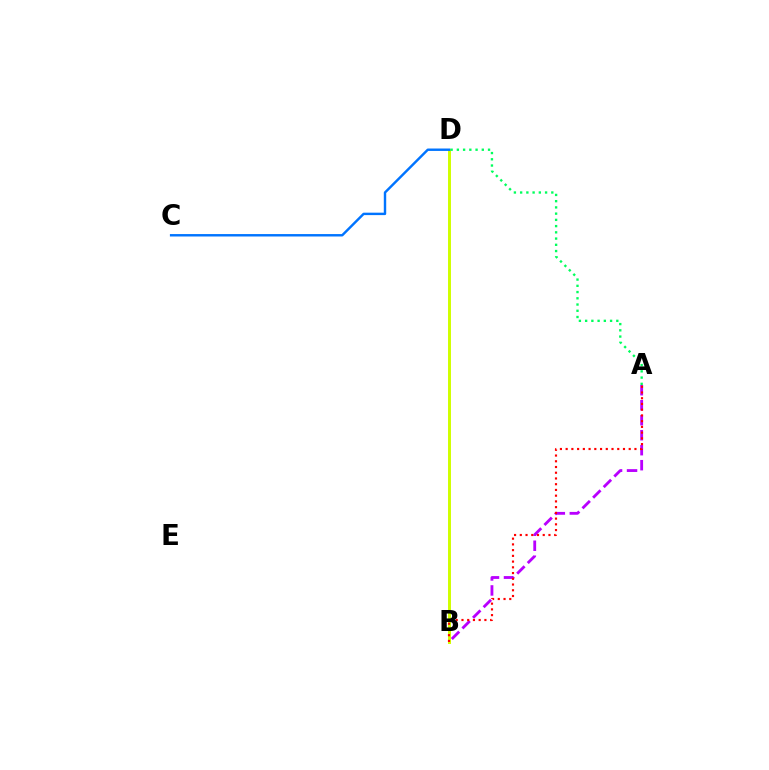{('A', 'B'): [{'color': '#b900ff', 'line_style': 'dashed', 'thickness': 2.04}, {'color': '#ff0000', 'line_style': 'dotted', 'thickness': 1.56}], ('B', 'D'): [{'color': '#d1ff00', 'line_style': 'solid', 'thickness': 2.13}], ('C', 'D'): [{'color': '#0074ff', 'line_style': 'solid', 'thickness': 1.75}], ('A', 'D'): [{'color': '#00ff5c', 'line_style': 'dotted', 'thickness': 1.69}]}